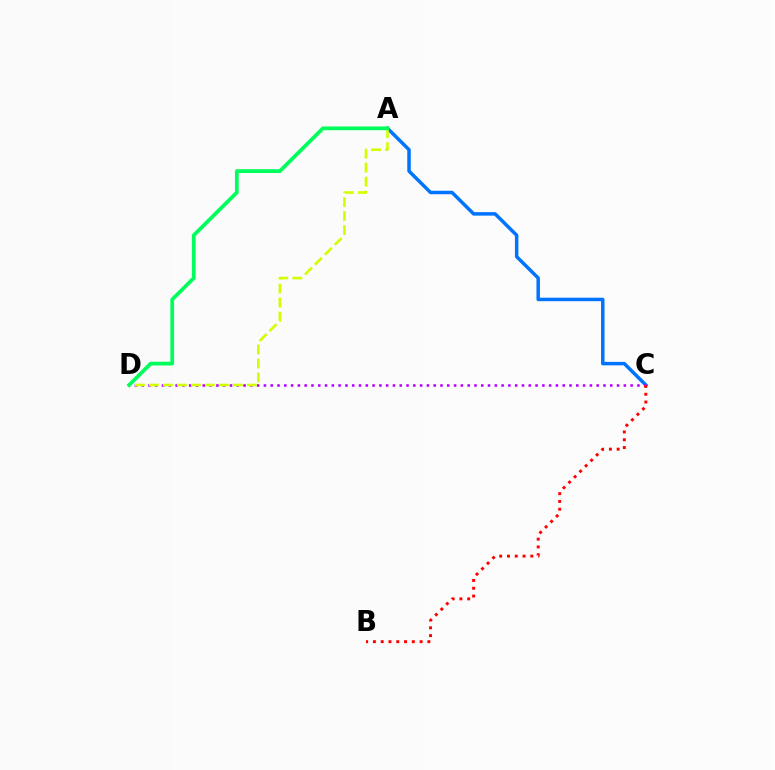{('A', 'C'): [{'color': '#0074ff', 'line_style': 'solid', 'thickness': 2.51}], ('C', 'D'): [{'color': '#b900ff', 'line_style': 'dotted', 'thickness': 1.85}], ('A', 'D'): [{'color': '#d1ff00', 'line_style': 'dashed', 'thickness': 1.9}, {'color': '#00ff5c', 'line_style': 'solid', 'thickness': 2.71}], ('B', 'C'): [{'color': '#ff0000', 'line_style': 'dotted', 'thickness': 2.11}]}